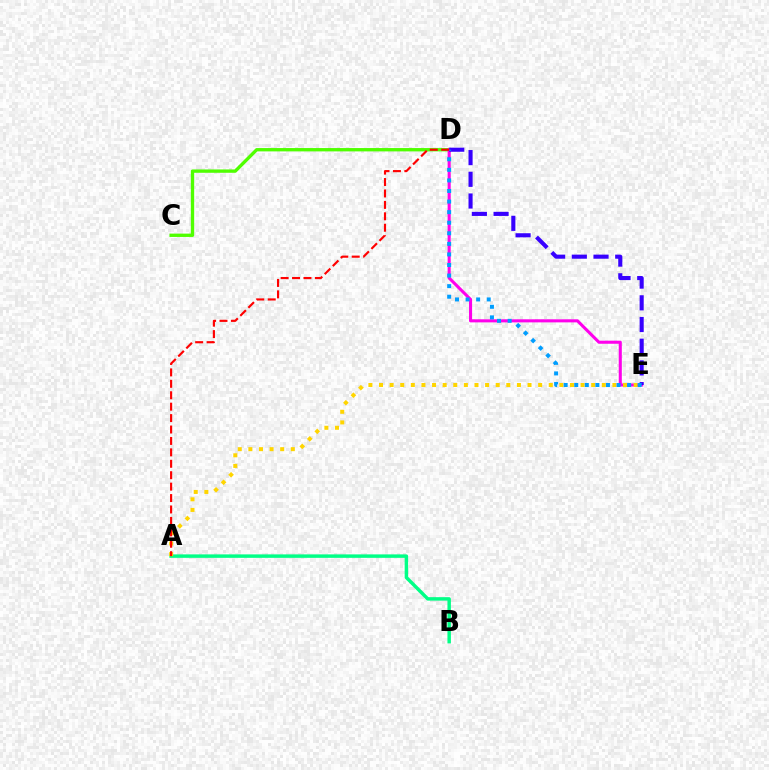{('C', 'D'): [{'color': '#4fff00', 'line_style': 'solid', 'thickness': 2.4}], ('D', 'E'): [{'color': '#ff00ed', 'line_style': 'solid', 'thickness': 2.21}, {'color': '#3700ff', 'line_style': 'dashed', 'thickness': 2.95}, {'color': '#009eff', 'line_style': 'dotted', 'thickness': 2.87}], ('A', 'B'): [{'color': '#00ff86', 'line_style': 'solid', 'thickness': 2.49}], ('A', 'E'): [{'color': '#ffd500', 'line_style': 'dotted', 'thickness': 2.88}], ('A', 'D'): [{'color': '#ff0000', 'line_style': 'dashed', 'thickness': 1.55}]}